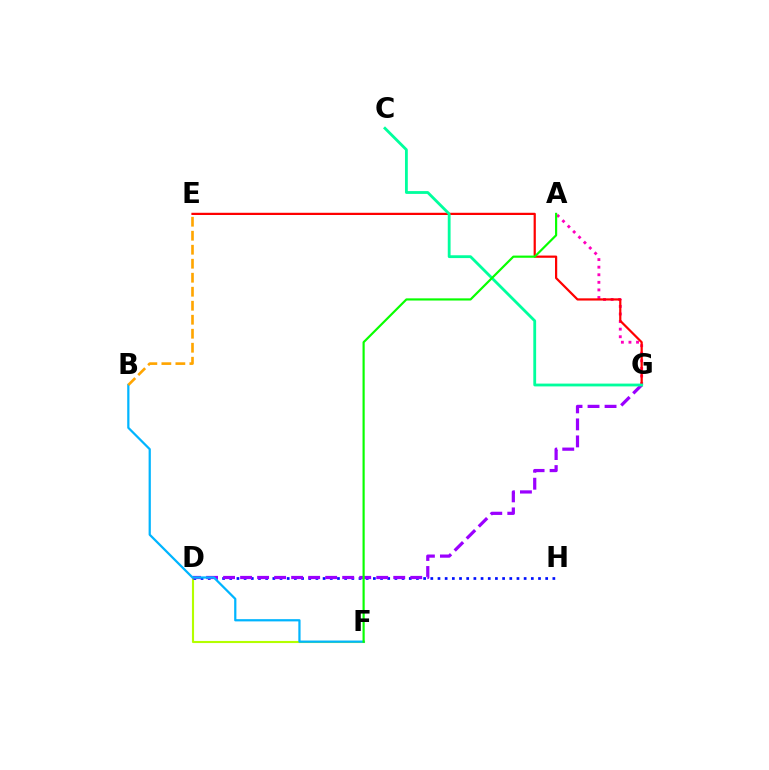{('D', 'F'): [{'color': '#b3ff00', 'line_style': 'solid', 'thickness': 1.52}], ('D', 'H'): [{'color': '#0010ff', 'line_style': 'dotted', 'thickness': 1.95}], ('A', 'G'): [{'color': '#ff00bd', 'line_style': 'dotted', 'thickness': 2.06}], ('D', 'G'): [{'color': '#9b00ff', 'line_style': 'dashed', 'thickness': 2.31}], ('B', 'F'): [{'color': '#00b5ff', 'line_style': 'solid', 'thickness': 1.61}], ('E', 'G'): [{'color': '#ff0000', 'line_style': 'solid', 'thickness': 1.6}], ('C', 'G'): [{'color': '#00ff9d', 'line_style': 'solid', 'thickness': 2.03}], ('B', 'E'): [{'color': '#ffa500', 'line_style': 'dashed', 'thickness': 1.9}], ('A', 'F'): [{'color': '#08ff00', 'line_style': 'solid', 'thickness': 1.57}]}